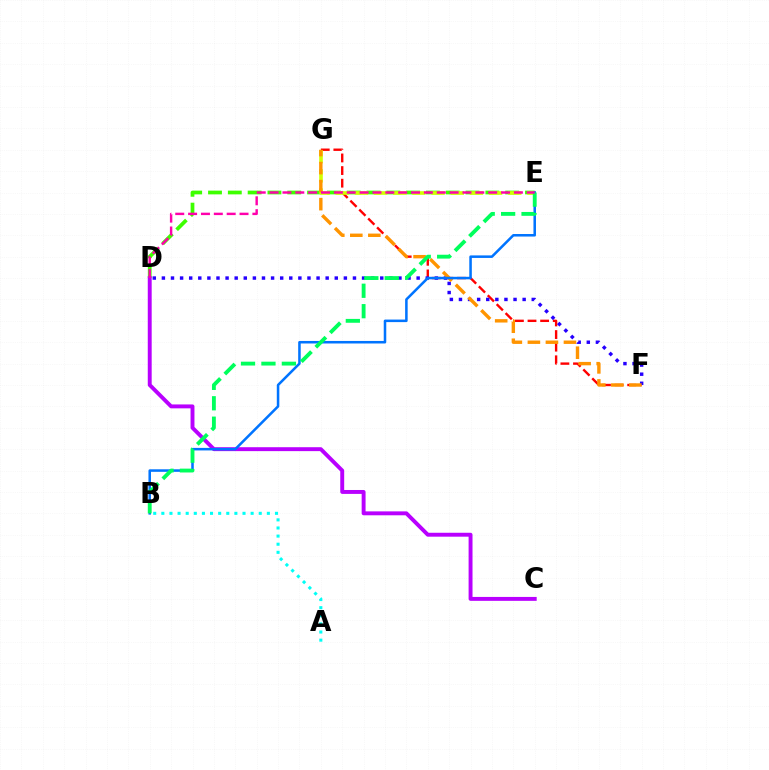{('F', 'G'): [{'color': '#ff0000', 'line_style': 'dashed', 'thickness': 1.71}, {'color': '#ff9400', 'line_style': 'dashed', 'thickness': 2.45}], ('D', 'E'): [{'color': '#3dff00', 'line_style': 'dashed', 'thickness': 2.69}, {'color': '#ff00ac', 'line_style': 'dashed', 'thickness': 1.75}], ('C', 'D'): [{'color': '#b900ff', 'line_style': 'solid', 'thickness': 2.82}], ('D', 'F'): [{'color': '#2500ff', 'line_style': 'dotted', 'thickness': 2.47}], ('E', 'G'): [{'color': '#d1ff00', 'line_style': 'dashed', 'thickness': 2.6}], ('B', 'E'): [{'color': '#0074ff', 'line_style': 'solid', 'thickness': 1.83}, {'color': '#00ff5c', 'line_style': 'dashed', 'thickness': 2.77}], ('A', 'B'): [{'color': '#00fff6', 'line_style': 'dotted', 'thickness': 2.21}]}